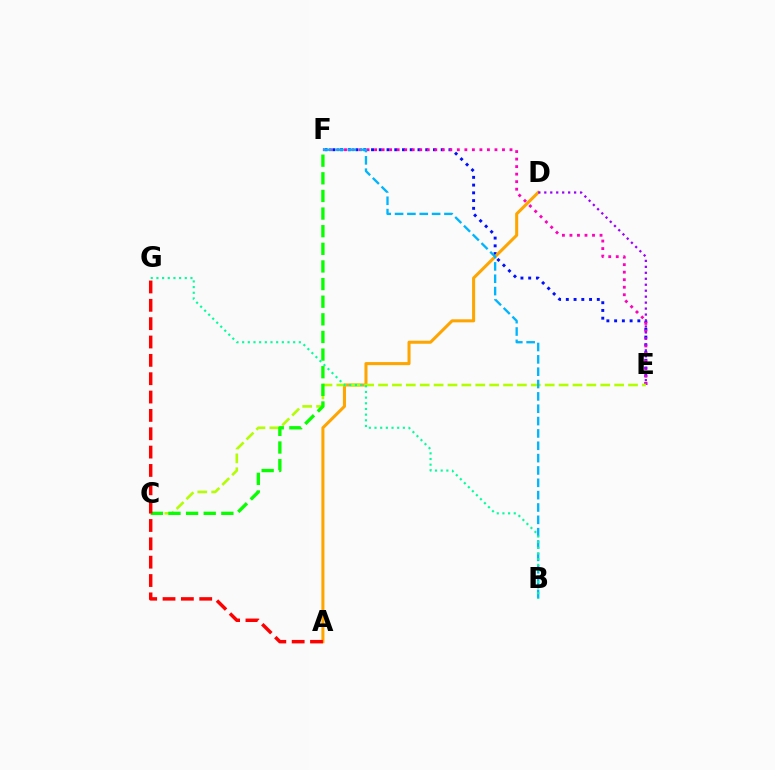{('E', 'F'): [{'color': '#0010ff', 'line_style': 'dotted', 'thickness': 2.1}, {'color': '#ff00bd', 'line_style': 'dotted', 'thickness': 2.04}], ('A', 'D'): [{'color': '#ffa500', 'line_style': 'solid', 'thickness': 2.2}], ('D', 'E'): [{'color': '#9b00ff', 'line_style': 'dotted', 'thickness': 1.62}], ('C', 'E'): [{'color': '#b3ff00', 'line_style': 'dashed', 'thickness': 1.89}], ('C', 'F'): [{'color': '#08ff00', 'line_style': 'dashed', 'thickness': 2.39}], ('B', 'F'): [{'color': '#00b5ff', 'line_style': 'dashed', 'thickness': 1.68}], ('A', 'G'): [{'color': '#ff0000', 'line_style': 'dashed', 'thickness': 2.49}], ('B', 'G'): [{'color': '#00ff9d', 'line_style': 'dotted', 'thickness': 1.54}]}